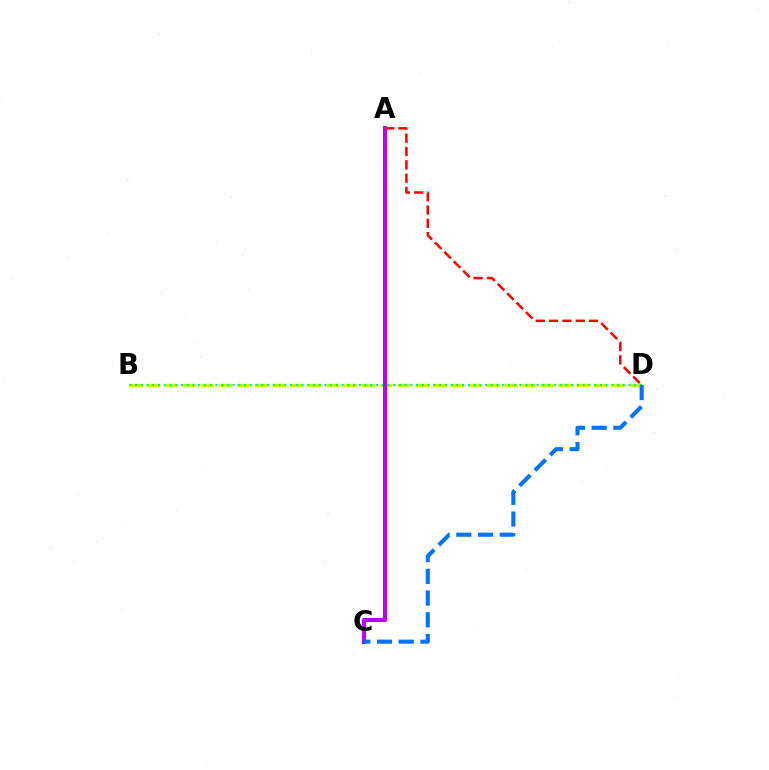{('B', 'D'): [{'color': '#d1ff00', 'line_style': 'dashed', 'thickness': 2.43}, {'color': '#00ff5c', 'line_style': 'dotted', 'thickness': 1.56}], ('A', 'C'): [{'color': '#b900ff', 'line_style': 'solid', 'thickness': 2.96}], ('A', 'D'): [{'color': '#ff0000', 'line_style': 'dashed', 'thickness': 1.81}], ('C', 'D'): [{'color': '#0074ff', 'line_style': 'dashed', 'thickness': 2.95}]}